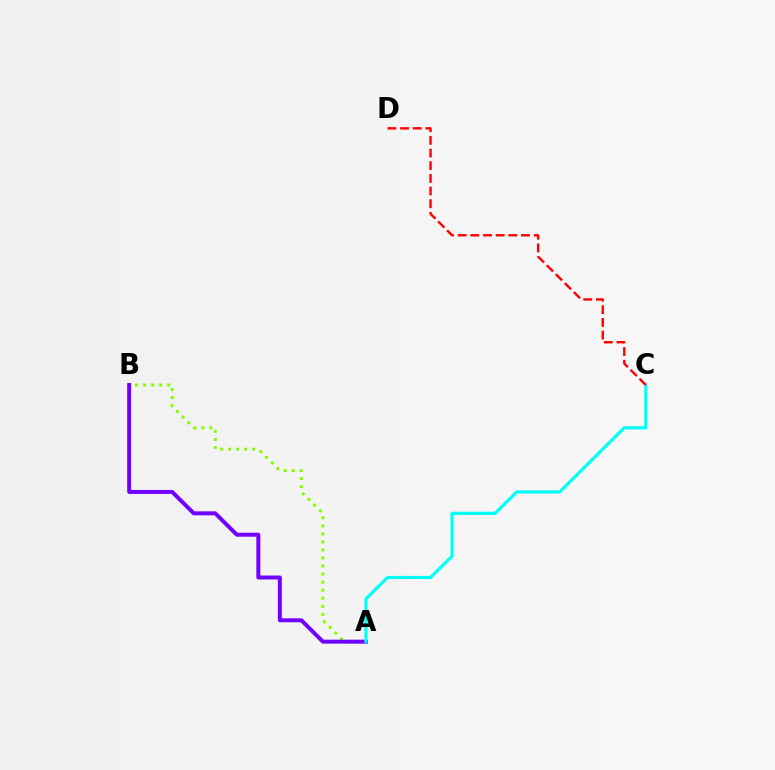{('A', 'B'): [{'color': '#84ff00', 'line_style': 'dotted', 'thickness': 2.19}, {'color': '#7200ff', 'line_style': 'solid', 'thickness': 2.86}], ('A', 'C'): [{'color': '#00fff6', 'line_style': 'solid', 'thickness': 2.27}], ('C', 'D'): [{'color': '#ff0000', 'line_style': 'dashed', 'thickness': 1.72}]}